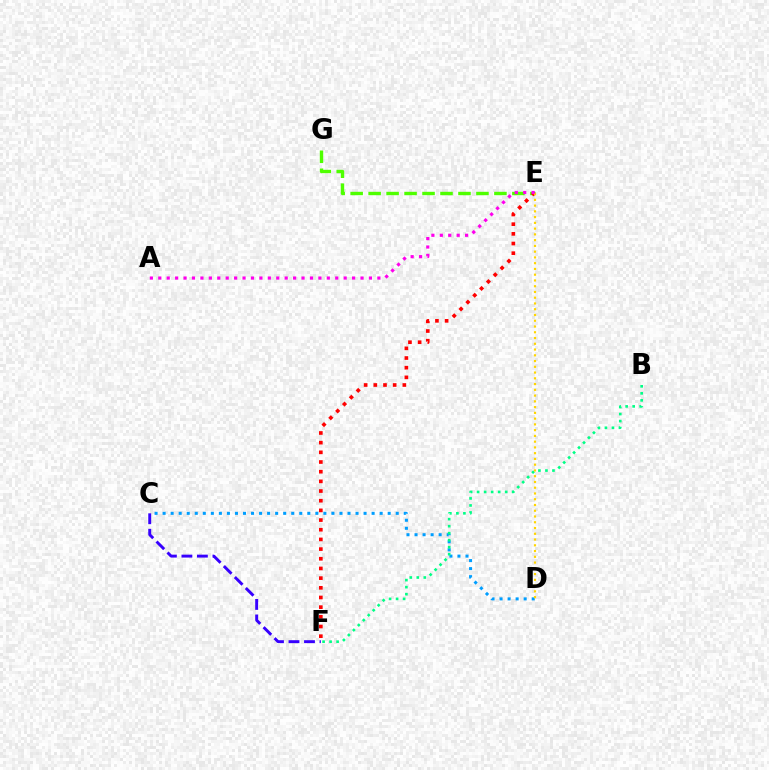{('C', 'D'): [{'color': '#009eff', 'line_style': 'dotted', 'thickness': 2.18}], ('E', 'G'): [{'color': '#4fff00', 'line_style': 'dashed', 'thickness': 2.44}], ('B', 'F'): [{'color': '#00ff86', 'line_style': 'dotted', 'thickness': 1.91}], ('C', 'F'): [{'color': '#3700ff', 'line_style': 'dashed', 'thickness': 2.11}], ('E', 'F'): [{'color': '#ff0000', 'line_style': 'dotted', 'thickness': 2.63}], ('D', 'E'): [{'color': '#ffd500', 'line_style': 'dotted', 'thickness': 1.56}], ('A', 'E'): [{'color': '#ff00ed', 'line_style': 'dotted', 'thickness': 2.29}]}